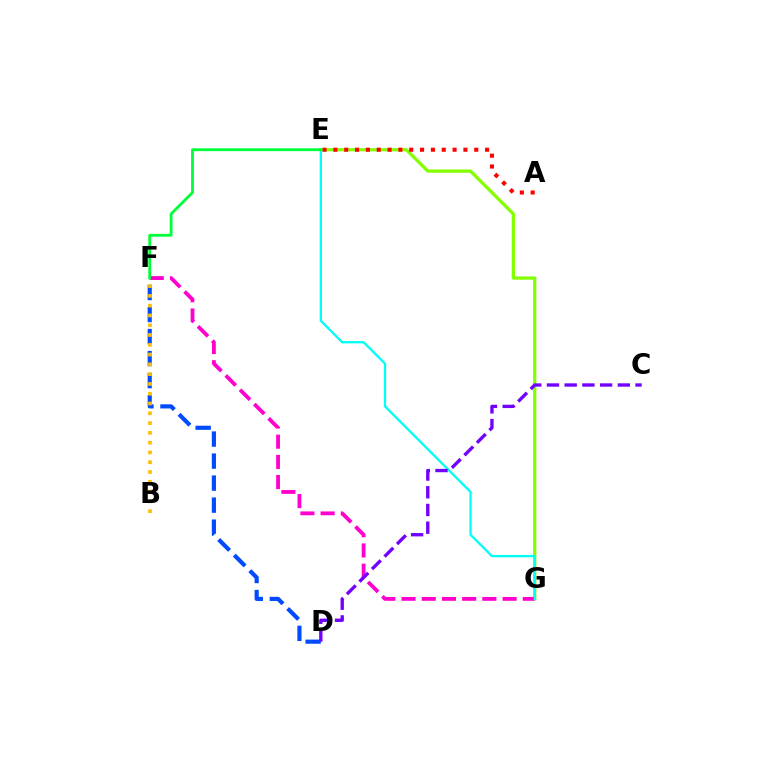{('E', 'G'): [{'color': '#84ff00', 'line_style': 'solid', 'thickness': 2.36}, {'color': '#00fff6', 'line_style': 'solid', 'thickness': 1.67}], ('D', 'F'): [{'color': '#004bff', 'line_style': 'dashed', 'thickness': 2.99}], ('B', 'F'): [{'color': '#ffbd00', 'line_style': 'dotted', 'thickness': 2.66}], ('A', 'E'): [{'color': '#ff0000', 'line_style': 'dotted', 'thickness': 2.94}], ('F', 'G'): [{'color': '#ff00cf', 'line_style': 'dashed', 'thickness': 2.74}], ('C', 'D'): [{'color': '#7200ff', 'line_style': 'dashed', 'thickness': 2.41}], ('E', 'F'): [{'color': '#00ff39', 'line_style': 'solid', 'thickness': 2.04}]}